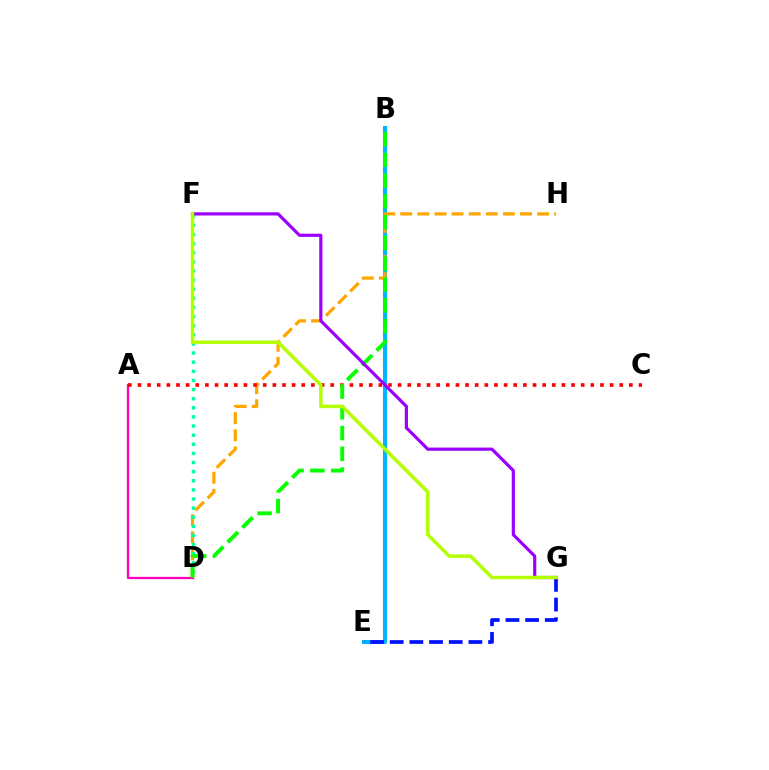{('B', 'E'): [{'color': '#00b5ff', 'line_style': 'solid', 'thickness': 2.93}], ('A', 'D'): [{'color': '#ff00bd', 'line_style': 'solid', 'thickness': 1.64}], ('D', 'H'): [{'color': '#ffa500', 'line_style': 'dashed', 'thickness': 2.32}], ('D', 'F'): [{'color': '#00ff9d', 'line_style': 'dotted', 'thickness': 2.48}], ('E', 'G'): [{'color': '#0010ff', 'line_style': 'dashed', 'thickness': 2.67}], ('A', 'C'): [{'color': '#ff0000', 'line_style': 'dotted', 'thickness': 2.62}], ('B', 'D'): [{'color': '#08ff00', 'line_style': 'dashed', 'thickness': 2.82}], ('F', 'G'): [{'color': '#9b00ff', 'line_style': 'solid', 'thickness': 2.29}, {'color': '#b3ff00', 'line_style': 'solid', 'thickness': 2.49}]}